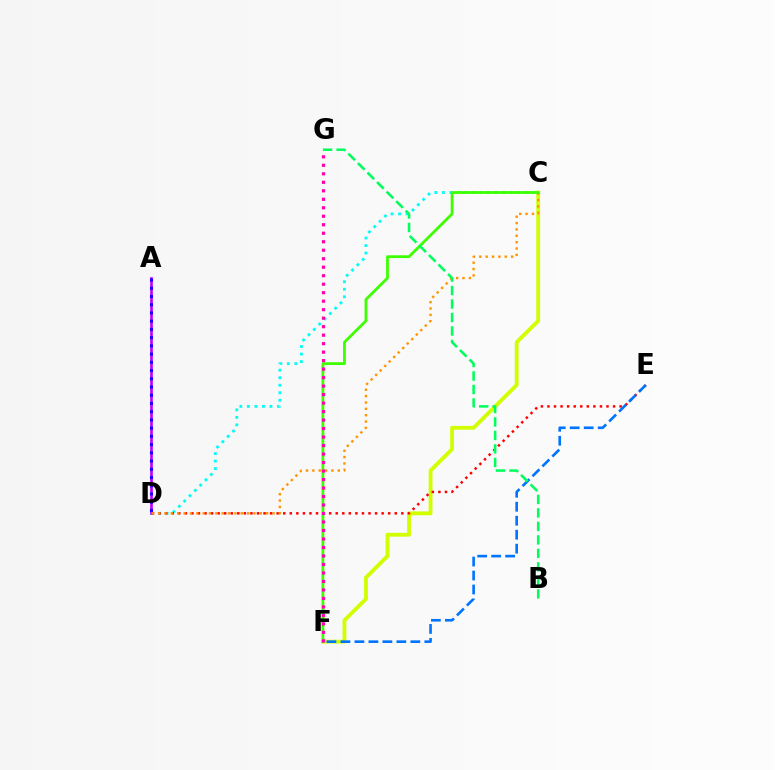{('C', 'D'): [{'color': '#00fff6', 'line_style': 'dotted', 'thickness': 2.04}, {'color': '#ff9400', 'line_style': 'dotted', 'thickness': 1.73}], ('C', 'F'): [{'color': '#d1ff00', 'line_style': 'solid', 'thickness': 2.75}, {'color': '#3dff00', 'line_style': 'solid', 'thickness': 2.01}], ('D', 'E'): [{'color': '#ff0000', 'line_style': 'dotted', 'thickness': 1.78}], ('A', 'D'): [{'color': '#b900ff', 'line_style': 'solid', 'thickness': 1.89}, {'color': '#2500ff', 'line_style': 'dotted', 'thickness': 2.24}], ('E', 'F'): [{'color': '#0074ff', 'line_style': 'dashed', 'thickness': 1.9}], ('F', 'G'): [{'color': '#ff00ac', 'line_style': 'dotted', 'thickness': 2.31}], ('B', 'G'): [{'color': '#00ff5c', 'line_style': 'dashed', 'thickness': 1.83}]}